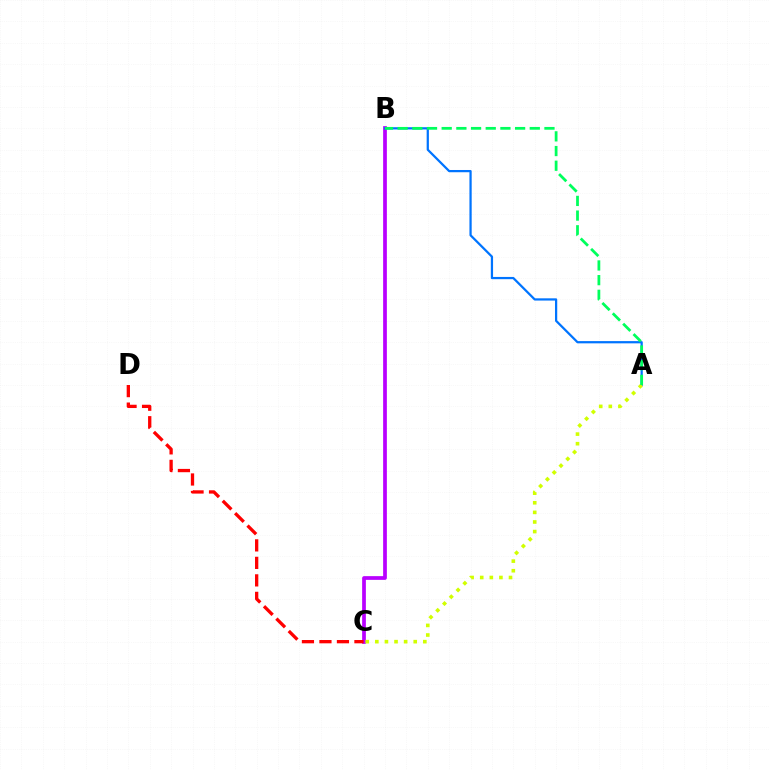{('B', 'C'): [{'color': '#b900ff', 'line_style': 'solid', 'thickness': 2.68}], ('C', 'D'): [{'color': '#ff0000', 'line_style': 'dashed', 'thickness': 2.38}], ('A', 'B'): [{'color': '#0074ff', 'line_style': 'solid', 'thickness': 1.61}, {'color': '#00ff5c', 'line_style': 'dashed', 'thickness': 1.99}], ('A', 'C'): [{'color': '#d1ff00', 'line_style': 'dotted', 'thickness': 2.61}]}